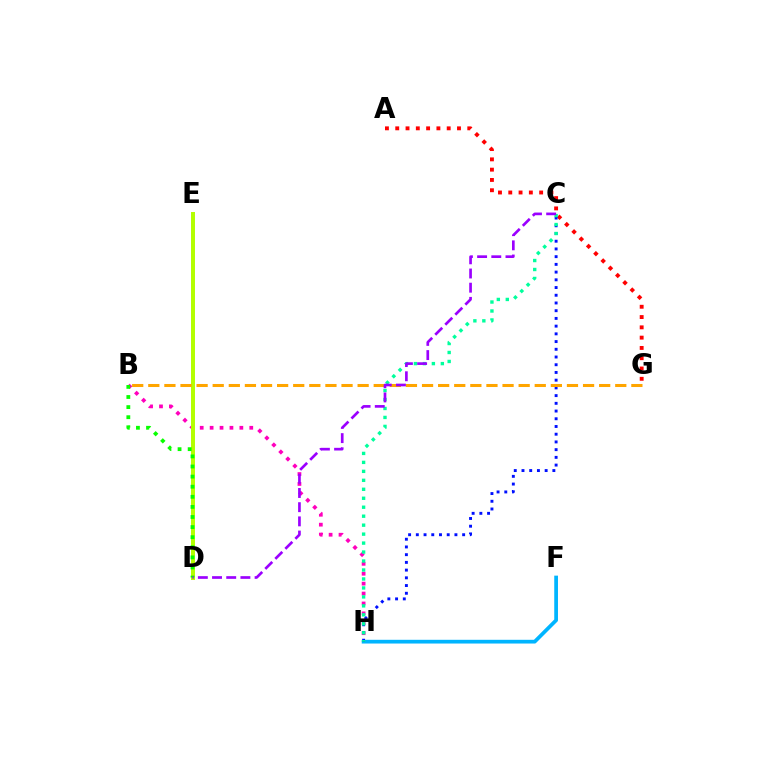{('B', 'H'): [{'color': '#ff00bd', 'line_style': 'dotted', 'thickness': 2.69}], ('A', 'G'): [{'color': '#ff0000', 'line_style': 'dotted', 'thickness': 2.8}], ('F', 'H'): [{'color': '#00b5ff', 'line_style': 'solid', 'thickness': 2.68}], ('C', 'H'): [{'color': '#0010ff', 'line_style': 'dotted', 'thickness': 2.1}, {'color': '#00ff9d', 'line_style': 'dotted', 'thickness': 2.44}], ('D', 'E'): [{'color': '#b3ff00', 'line_style': 'solid', 'thickness': 2.86}], ('B', 'G'): [{'color': '#ffa500', 'line_style': 'dashed', 'thickness': 2.19}], ('B', 'D'): [{'color': '#08ff00', 'line_style': 'dotted', 'thickness': 2.74}], ('C', 'D'): [{'color': '#9b00ff', 'line_style': 'dashed', 'thickness': 1.93}]}